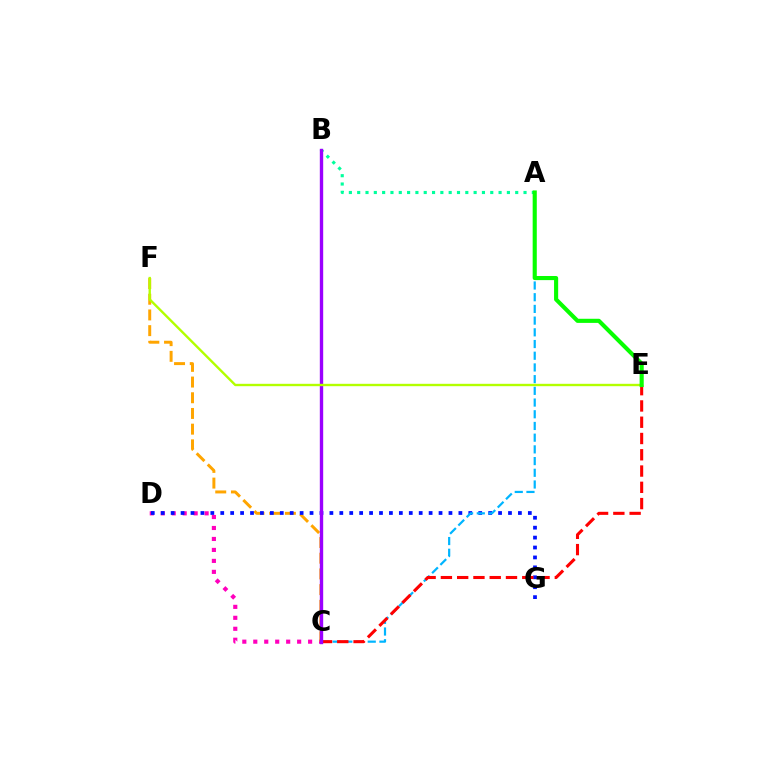{('C', 'D'): [{'color': '#ff00bd', 'line_style': 'dotted', 'thickness': 2.98}], ('A', 'B'): [{'color': '#00ff9d', 'line_style': 'dotted', 'thickness': 2.26}], ('C', 'F'): [{'color': '#ffa500', 'line_style': 'dashed', 'thickness': 2.13}], ('D', 'G'): [{'color': '#0010ff', 'line_style': 'dotted', 'thickness': 2.7}], ('A', 'C'): [{'color': '#00b5ff', 'line_style': 'dashed', 'thickness': 1.59}], ('C', 'E'): [{'color': '#ff0000', 'line_style': 'dashed', 'thickness': 2.21}], ('B', 'C'): [{'color': '#9b00ff', 'line_style': 'solid', 'thickness': 2.43}], ('E', 'F'): [{'color': '#b3ff00', 'line_style': 'solid', 'thickness': 1.71}], ('A', 'E'): [{'color': '#08ff00', 'line_style': 'solid', 'thickness': 2.96}]}